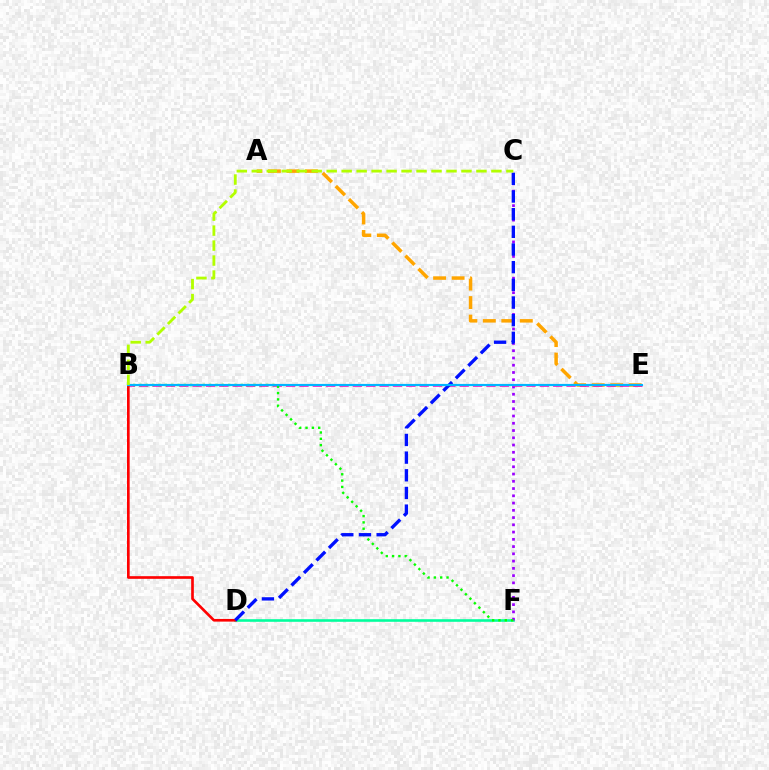{('A', 'E'): [{'color': '#ffa500', 'line_style': 'dashed', 'thickness': 2.51}], ('D', 'F'): [{'color': '#00ff9d', 'line_style': 'solid', 'thickness': 1.87}], ('C', 'F'): [{'color': '#9b00ff', 'line_style': 'dotted', 'thickness': 1.97}], ('B', 'E'): [{'color': '#ff00bd', 'line_style': 'dashed', 'thickness': 1.81}, {'color': '#00b5ff', 'line_style': 'solid', 'thickness': 1.57}], ('B', 'D'): [{'color': '#ff0000', 'line_style': 'solid', 'thickness': 1.92}], ('B', 'F'): [{'color': '#08ff00', 'line_style': 'dotted', 'thickness': 1.72}], ('C', 'D'): [{'color': '#0010ff', 'line_style': 'dashed', 'thickness': 2.4}], ('B', 'C'): [{'color': '#b3ff00', 'line_style': 'dashed', 'thickness': 2.03}]}